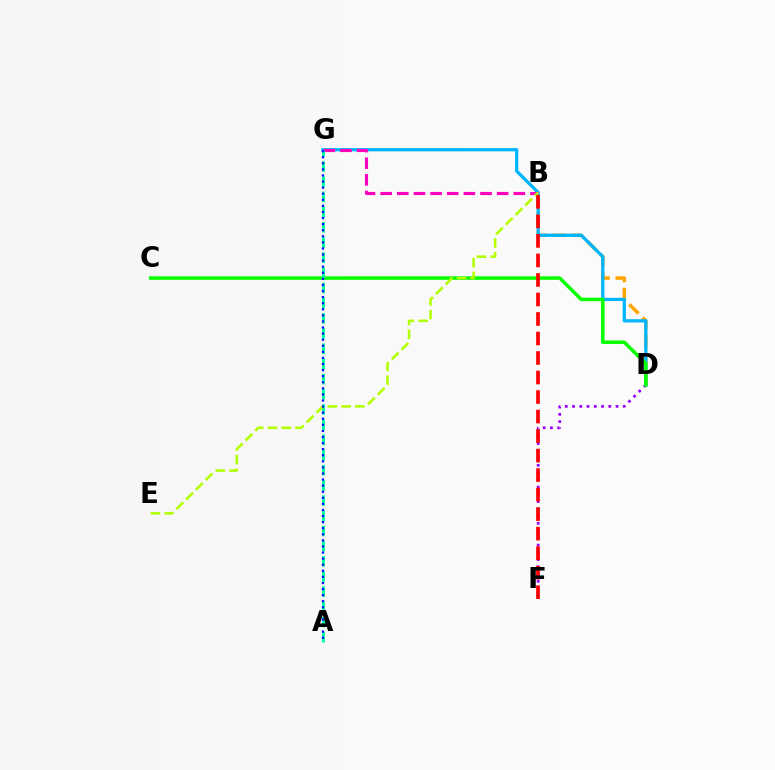{('B', 'D'): [{'color': '#ffa500', 'line_style': 'dashed', 'thickness': 2.53}], ('D', 'G'): [{'color': '#00b5ff', 'line_style': 'solid', 'thickness': 2.34}], ('B', 'G'): [{'color': '#ff00bd', 'line_style': 'dashed', 'thickness': 2.26}], ('D', 'F'): [{'color': '#9b00ff', 'line_style': 'dotted', 'thickness': 1.97}], ('C', 'D'): [{'color': '#08ff00', 'line_style': 'solid', 'thickness': 2.53}], ('A', 'G'): [{'color': '#00ff9d', 'line_style': 'dashed', 'thickness': 2.06}, {'color': '#0010ff', 'line_style': 'dotted', 'thickness': 1.65}], ('B', 'E'): [{'color': '#b3ff00', 'line_style': 'dashed', 'thickness': 1.87}], ('B', 'F'): [{'color': '#ff0000', 'line_style': 'dashed', 'thickness': 2.65}]}